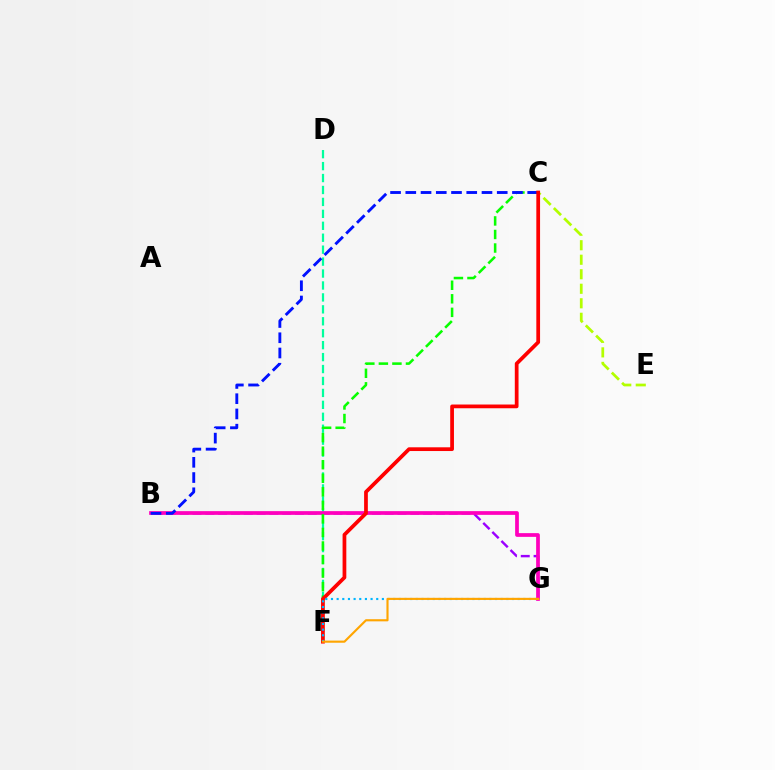{('B', 'G'): [{'color': '#9b00ff', 'line_style': 'dashed', 'thickness': 1.74}, {'color': '#ff00bd', 'line_style': 'solid', 'thickness': 2.68}], ('D', 'F'): [{'color': '#00ff9d', 'line_style': 'dashed', 'thickness': 1.62}], ('C', 'E'): [{'color': '#b3ff00', 'line_style': 'dashed', 'thickness': 1.97}], ('C', 'F'): [{'color': '#08ff00', 'line_style': 'dashed', 'thickness': 1.84}, {'color': '#ff0000', 'line_style': 'solid', 'thickness': 2.69}], ('B', 'C'): [{'color': '#0010ff', 'line_style': 'dashed', 'thickness': 2.07}], ('F', 'G'): [{'color': '#00b5ff', 'line_style': 'dotted', 'thickness': 1.54}, {'color': '#ffa500', 'line_style': 'solid', 'thickness': 1.54}]}